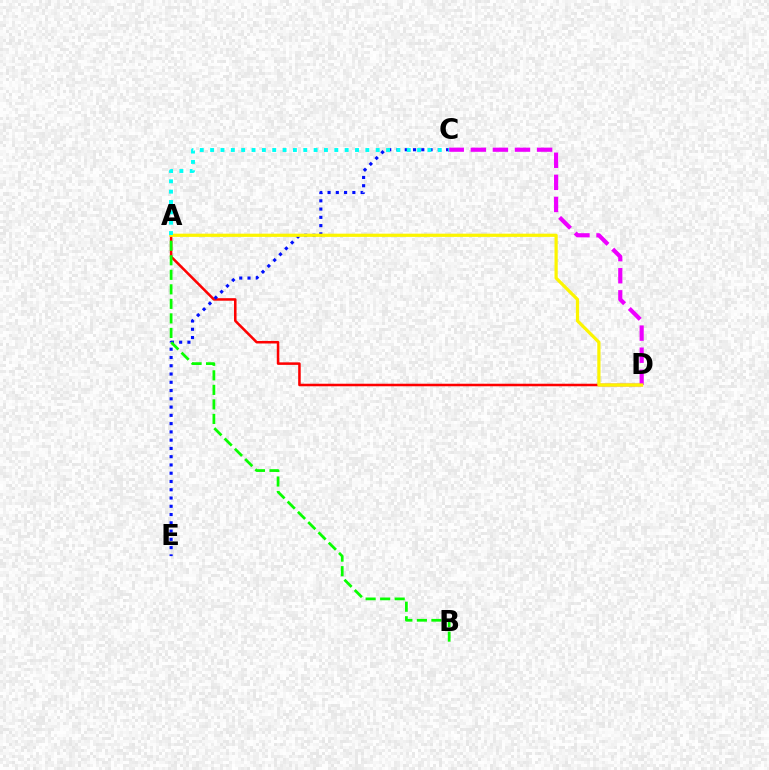{('A', 'D'): [{'color': '#ff0000', 'line_style': 'solid', 'thickness': 1.82}, {'color': '#fcf500', 'line_style': 'solid', 'thickness': 2.32}], ('C', 'E'): [{'color': '#0010ff', 'line_style': 'dotted', 'thickness': 2.25}], ('A', 'B'): [{'color': '#08ff00', 'line_style': 'dashed', 'thickness': 1.97}], ('C', 'D'): [{'color': '#ee00ff', 'line_style': 'dashed', 'thickness': 3.0}], ('A', 'C'): [{'color': '#00fff6', 'line_style': 'dotted', 'thickness': 2.81}]}